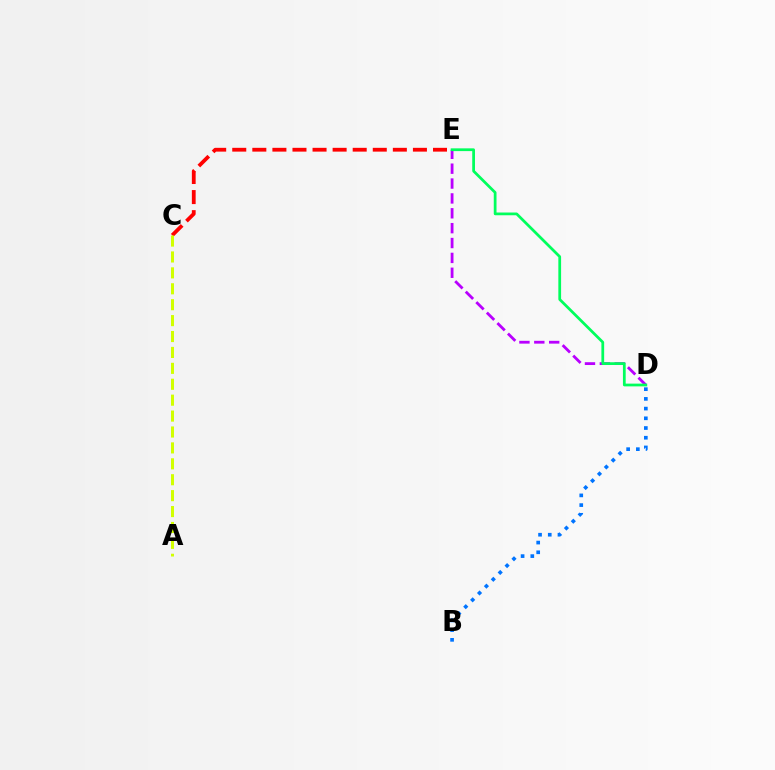{('D', 'E'): [{'color': '#b900ff', 'line_style': 'dashed', 'thickness': 2.02}, {'color': '#00ff5c', 'line_style': 'solid', 'thickness': 1.98}], ('B', 'D'): [{'color': '#0074ff', 'line_style': 'dotted', 'thickness': 2.64}], ('C', 'E'): [{'color': '#ff0000', 'line_style': 'dashed', 'thickness': 2.73}], ('A', 'C'): [{'color': '#d1ff00', 'line_style': 'dashed', 'thickness': 2.16}]}